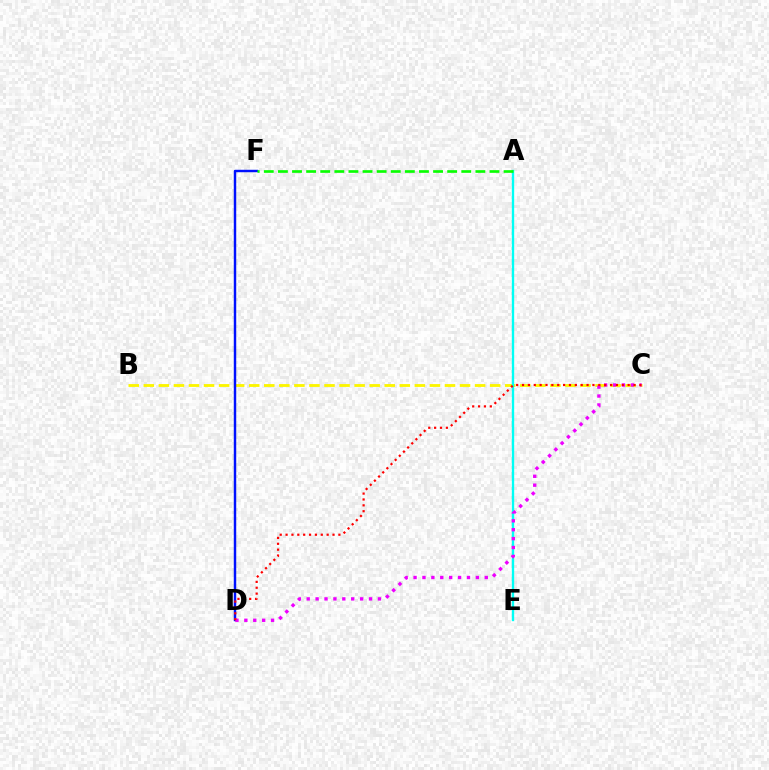{('B', 'C'): [{'color': '#fcf500', 'line_style': 'dashed', 'thickness': 2.05}], ('A', 'E'): [{'color': '#00fff6', 'line_style': 'solid', 'thickness': 1.69}], ('D', 'F'): [{'color': '#0010ff', 'line_style': 'solid', 'thickness': 1.76}], ('C', 'D'): [{'color': '#ee00ff', 'line_style': 'dotted', 'thickness': 2.42}, {'color': '#ff0000', 'line_style': 'dotted', 'thickness': 1.59}], ('A', 'F'): [{'color': '#08ff00', 'line_style': 'dashed', 'thickness': 1.92}]}